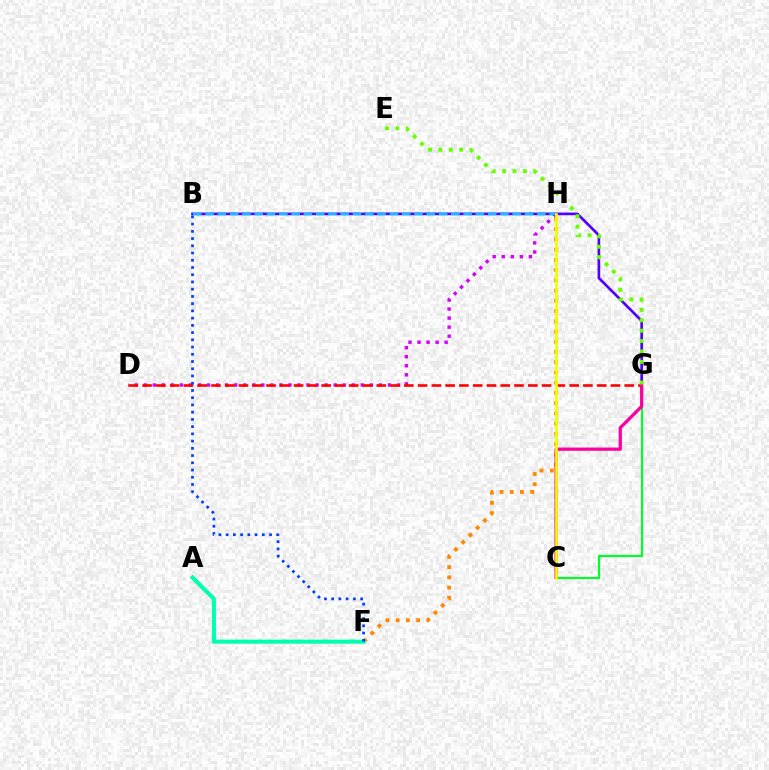{('D', 'H'): [{'color': '#d600ff', 'line_style': 'dotted', 'thickness': 2.46}], ('D', 'G'): [{'color': '#ff0000', 'line_style': 'dashed', 'thickness': 1.87}], ('F', 'H'): [{'color': '#ff8800', 'line_style': 'dotted', 'thickness': 2.78}], ('C', 'G'): [{'color': '#00ff27', 'line_style': 'solid', 'thickness': 1.56}, {'color': '#ff00a0', 'line_style': 'solid', 'thickness': 2.34}], ('B', 'G'): [{'color': '#4f00ff', 'line_style': 'solid', 'thickness': 1.93}], ('A', 'F'): [{'color': '#00ffaf', 'line_style': 'solid', 'thickness': 2.93}], ('B', 'H'): [{'color': '#00c7ff', 'line_style': 'dashed', 'thickness': 1.67}], ('B', 'F'): [{'color': '#003fff', 'line_style': 'dotted', 'thickness': 1.97}], ('C', 'H'): [{'color': '#eeff00', 'line_style': 'solid', 'thickness': 1.92}], ('E', 'G'): [{'color': '#66ff00', 'line_style': 'dotted', 'thickness': 2.82}]}